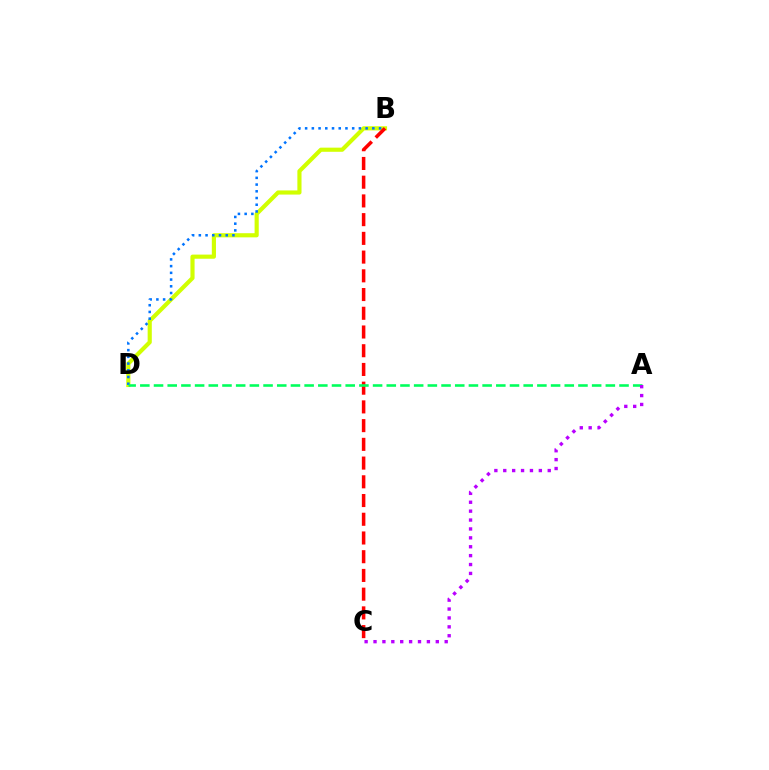{('B', 'D'): [{'color': '#d1ff00', 'line_style': 'solid', 'thickness': 2.98}, {'color': '#0074ff', 'line_style': 'dotted', 'thickness': 1.83}], ('B', 'C'): [{'color': '#ff0000', 'line_style': 'dashed', 'thickness': 2.54}], ('A', 'D'): [{'color': '#00ff5c', 'line_style': 'dashed', 'thickness': 1.86}], ('A', 'C'): [{'color': '#b900ff', 'line_style': 'dotted', 'thickness': 2.42}]}